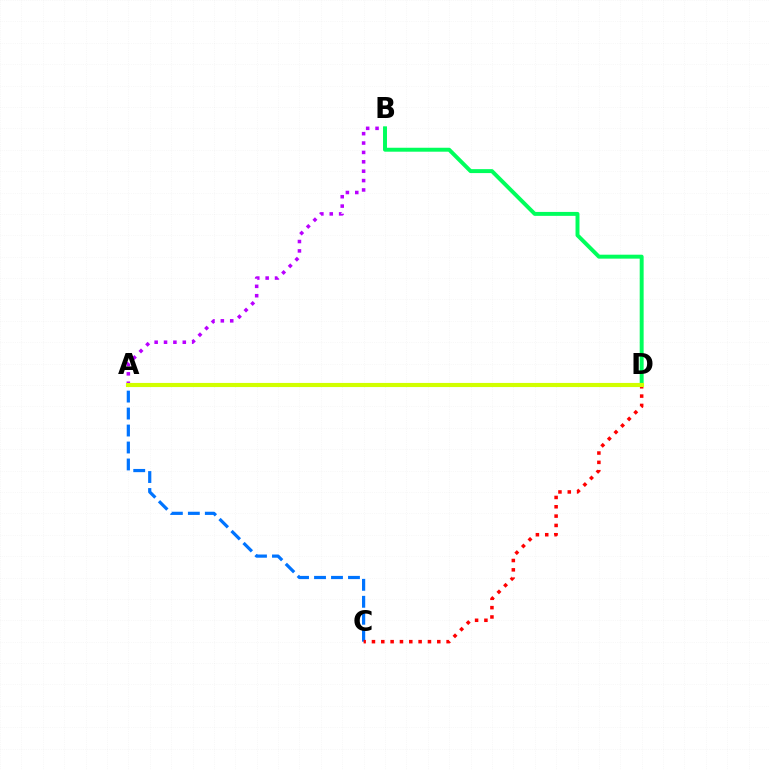{('A', 'B'): [{'color': '#b900ff', 'line_style': 'dotted', 'thickness': 2.55}], ('B', 'D'): [{'color': '#00ff5c', 'line_style': 'solid', 'thickness': 2.84}], ('A', 'C'): [{'color': '#0074ff', 'line_style': 'dashed', 'thickness': 2.31}], ('C', 'D'): [{'color': '#ff0000', 'line_style': 'dotted', 'thickness': 2.54}], ('A', 'D'): [{'color': '#d1ff00', 'line_style': 'solid', 'thickness': 2.97}]}